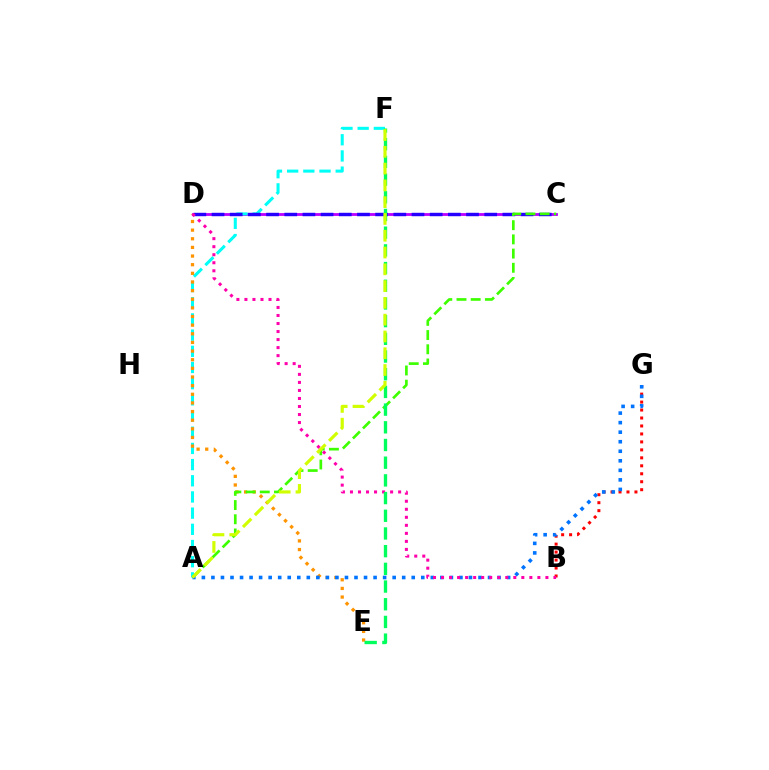{('C', 'D'): [{'color': '#b900ff', 'line_style': 'solid', 'thickness': 2.03}, {'color': '#2500ff', 'line_style': 'dashed', 'thickness': 2.47}], ('A', 'F'): [{'color': '#00fff6', 'line_style': 'dashed', 'thickness': 2.2}, {'color': '#d1ff00', 'line_style': 'dashed', 'thickness': 2.28}], ('D', 'E'): [{'color': '#ff9400', 'line_style': 'dotted', 'thickness': 2.35}], ('A', 'C'): [{'color': '#3dff00', 'line_style': 'dashed', 'thickness': 1.93}], ('B', 'G'): [{'color': '#ff0000', 'line_style': 'dotted', 'thickness': 2.16}], ('A', 'G'): [{'color': '#0074ff', 'line_style': 'dotted', 'thickness': 2.59}], ('B', 'D'): [{'color': '#ff00ac', 'line_style': 'dotted', 'thickness': 2.18}], ('E', 'F'): [{'color': '#00ff5c', 'line_style': 'dashed', 'thickness': 2.4}]}